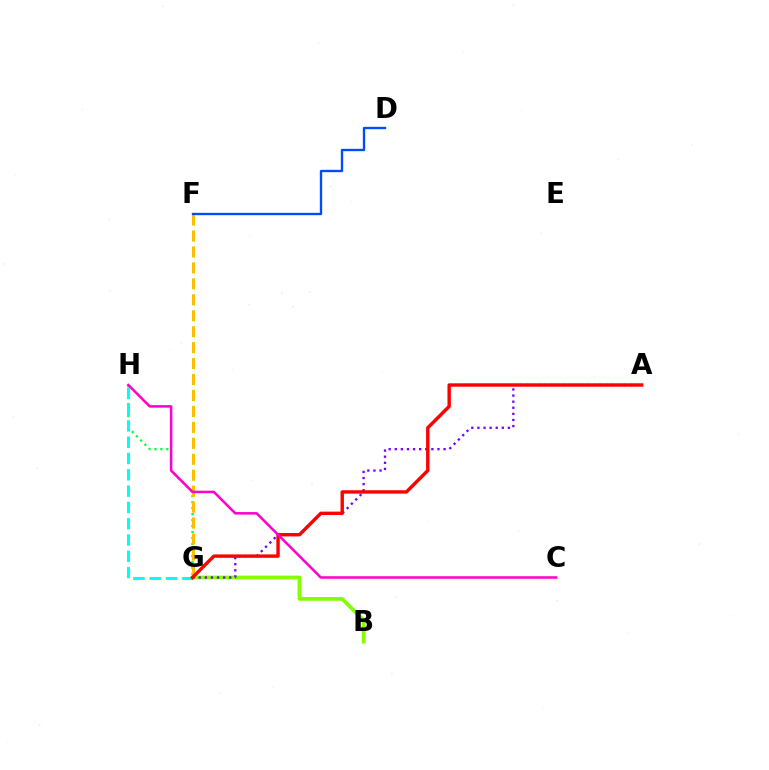{('B', 'G'): [{'color': '#84ff00', 'line_style': 'solid', 'thickness': 2.71}], ('G', 'H'): [{'color': '#00ff39', 'line_style': 'dotted', 'thickness': 1.62}, {'color': '#00fff6', 'line_style': 'dashed', 'thickness': 2.21}], ('F', 'G'): [{'color': '#ffbd00', 'line_style': 'dashed', 'thickness': 2.17}], ('D', 'F'): [{'color': '#004bff', 'line_style': 'solid', 'thickness': 1.69}], ('A', 'G'): [{'color': '#7200ff', 'line_style': 'dotted', 'thickness': 1.66}, {'color': '#ff0000', 'line_style': 'solid', 'thickness': 2.45}], ('C', 'H'): [{'color': '#ff00cf', 'line_style': 'solid', 'thickness': 1.82}]}